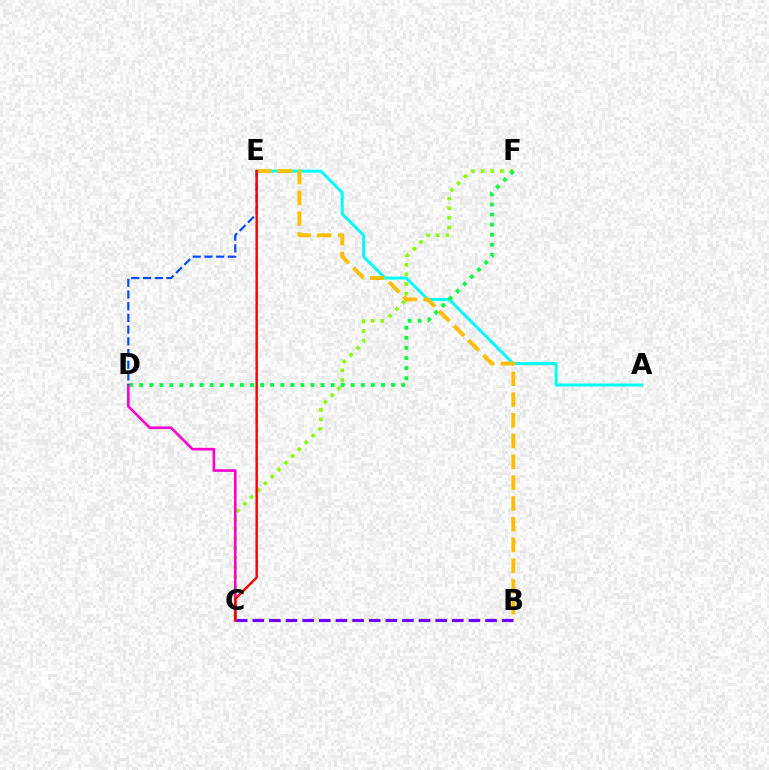{('C', 'F'): [{'color': '#84ff00', 'line_style': 'dotted', 'thickness': 2.62}], ('A', 'E'): [{'color': '#00fff6', 'line_style': 'solid', 'thickness': 2.15}], ('D', 'F'): [{'color': '#00ff39', 'line_style': 'dotted', 'thickness': 2.74}], ('B', 'E'): [{'color': '#ffbd00', 'line_style': 'dashed', 'thickness': 2.82}], ('C', 'D'): [{'color': '#ff00cf', 'line_style': 'solid', 'thickness': 1.91}], ('D', 'E'): [{'color': '#004bff', 'line_style': 'dashed', 'thickness': 1.59}], ('B', 'C'): [{'color': '#7200ff', 'line_style': 'dashed', 'thickness': 2.26}], ('C', 'E'): [{'color': '#ff0000', 'line_style': 'solid', 'thickness': 1.75}]}